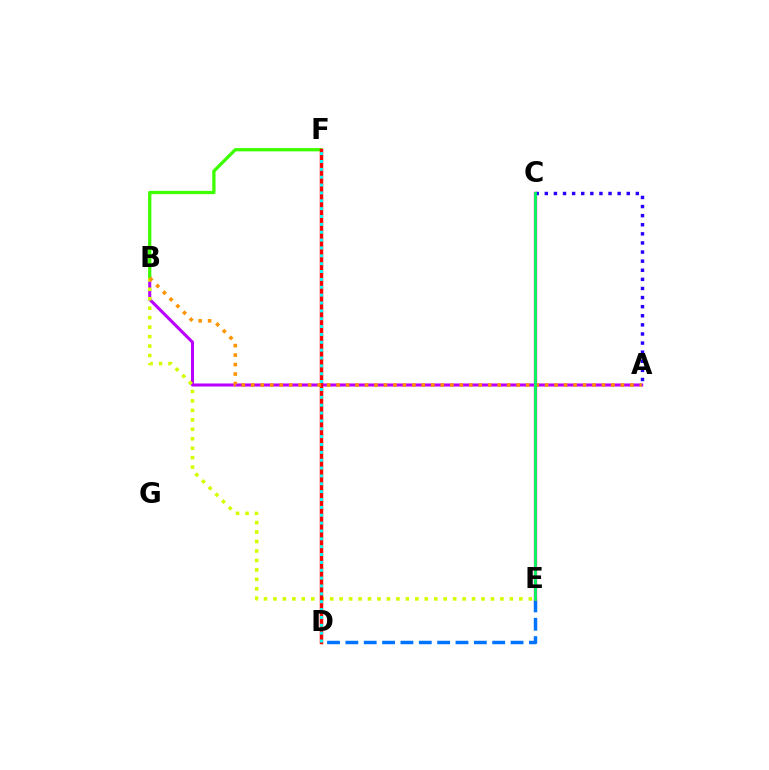{('A', 'B'): [{'color': '#b900ff', 'line_style': 'solid', 'thickness': 2.2}, {'color': '#ff9400', 'line_style': 'dotted', 'thickness': 2.58}], ('B', 'F'): [{'color': '#3dff00', 'line_style': 'solid', 'thickness': 2.36}], ('D', 'E'): [{'color': '#0074ff', 'line_style': 'dashed', 'thickness': 2.49}], ('B', 'E'): [{'color': '#d1ff00', 'line_style': 'dotted', 'thickness': 2.57}], ('D', 'F'): [{'color': '#ff0000', 'line_style': 'solid', 'thickness': 2.5}, {'color': '#00fff6', 'line_style': 'dotted', 'thickness': 2.14}], ('C', 'E'): [{'color': '#ff00ac', 'line_style': 'solid', 'thickness': 2.37}, {'color': '#00ff5c', 'line_style': 'solid', 'thickness': 2.0}], ('A', 'C'): [{'color': '#2500ff', 'line_style': 'dotted', 'thickness': 2.47}]}